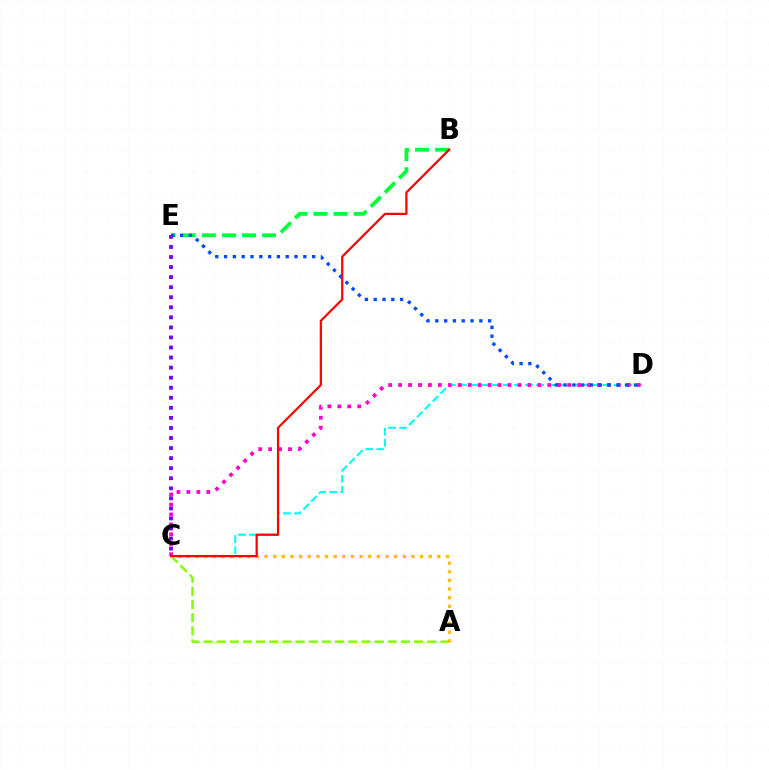{('C', 'D'): [{'color': '#00fff6', 'line_style': 'dashed', 'thickness': 1.5}, {'color': '#ff00cf', 'line_style': 'dotted', 'thickness': 2.7}], ('B', 'E'): [{'color': '#00ff39', 'line_style': 'dashed', 'thickness': 2.73}], ('A', 'C'): [{'color': '#84ff00', 'line_style': 'dashed', 'thickness': 1.79}, {'color': '#ffbd00', 'line_style': 'dotted', 'thickness': 2.35}], ('D', 'E'): [{'color': '#004bff', 'line_style': 'dotted', 'thickness': 2.39}], ('C', 'E'): [{'color': '#7200ff', 'line_style': 'dotted', 'thickness': 2.73}], ('B', 'C'): [{'color': '#ff0000', 'line_style': 'solid', 'thickness': 1.6}]}